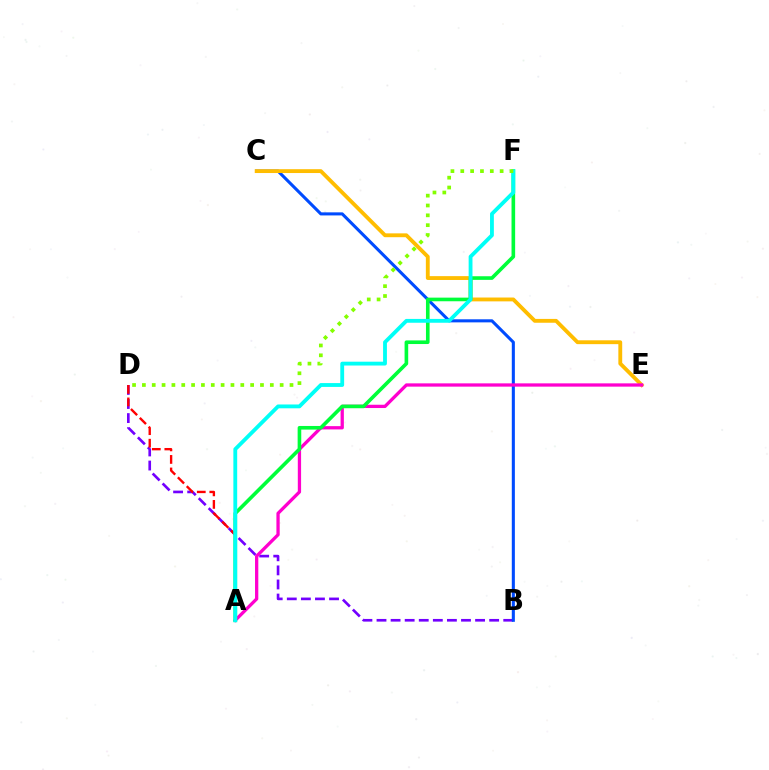{('B', 'D'): [{'color': '#7200ff', 'line_style': 'dashed', 'thickness': 1.91}], ('B', 'C'): [{'color': '#004bff', 'line_style': 'solid', 'thickness': 2.21}], ('C', 'E'): [{'color': '#ffbd00', 'line_style': 'solid', 'thickness': 2.77}], ('A', 'D'): [{'color': '#ff0000', 'line_style': 'dashed', 'thickness': 1.7}], ('A', 'E'): [{'color': '#ff00cf', 'line_style': 'solid', 'thickness': 2.36}], ('A', 'F'): [{'color': '#00ff39', 'line_style': 'solid', 'thickness': 2.61}, {'color': '#00fff6', 'line_style': 'solid', 'thickness': 2.76}], ('D', 'F'): [{'color': '#84ff00', 'line_style': 'dotted', 'thickness': 2.67}]}